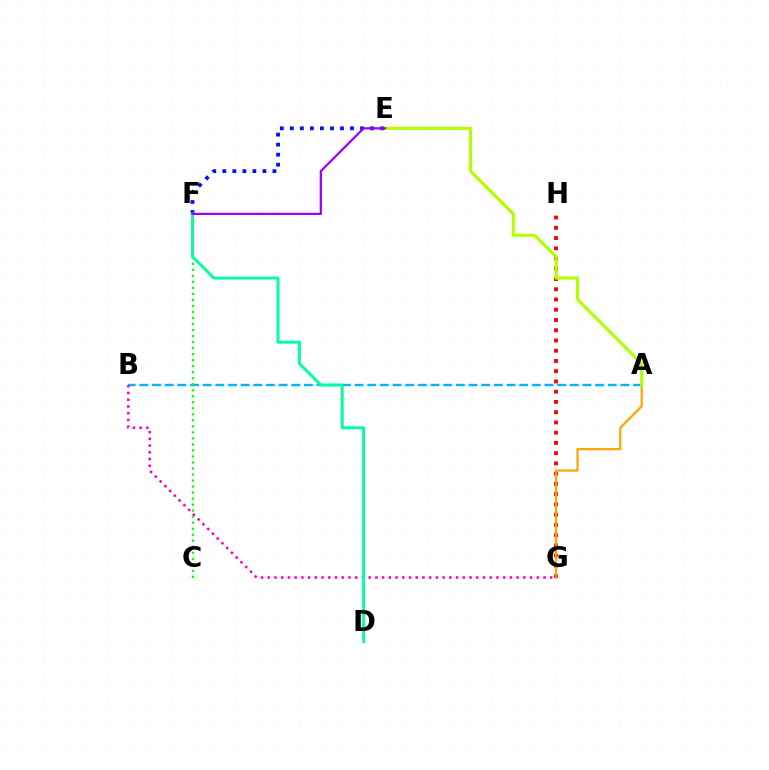{('G', 'H'): [{'color': '#ff0000', 'line_style': 'dotted', 'thickness': 2.78}], ('E', 'F'): [{'color': '#0010ff', 'line_style': 'dotted', 'thickness': 2.72}, {'color': '#9b00ff', 'line_style': 'solid', 'thickness': 1.61}], ('A', 'B'): [{'color': '#00b5ff', 'line_style': 'dashed', 'thickness': 1.72}], ('A', 'G'): [{'color': '#ffa500', 'line_style': 'solid', 'thickness': 1.6}], ('C', 'F'): [{'color': '#08ff00', 'line_style': 'dotted', 'thickness': 1.64}], ('A', 'E'): [{'color': '#b3ff00', 'line_style': 'solid', 'thickness': 2.26}], ('B', 'G'): [{'color': '#ff00bd', 'line_style': 'dotted', 'thickness': 1.83}], ('D', 'F'): [{'color': '#00ff9d', 'line_style': 'solid', 'thickness': 2.11}]}